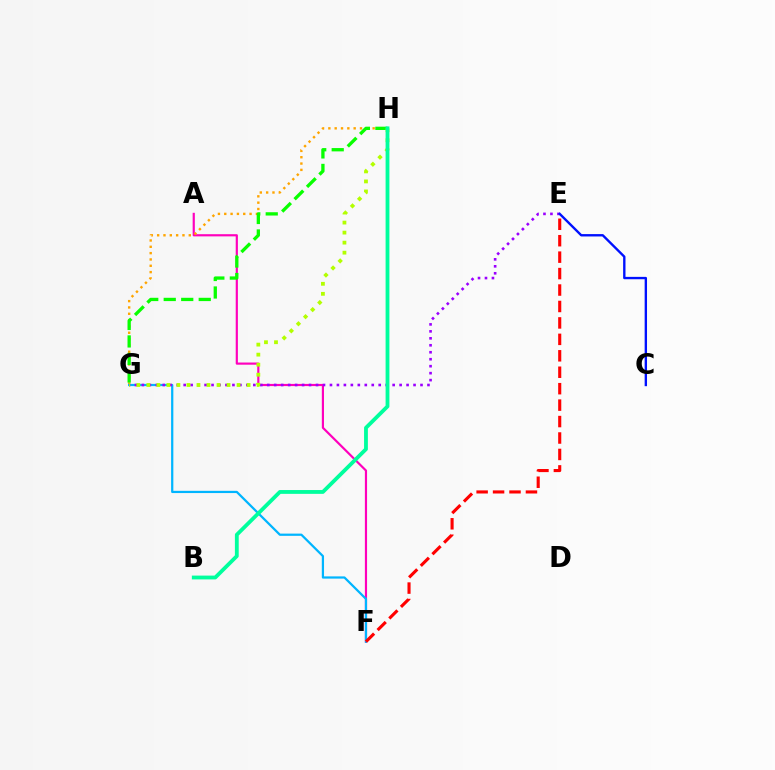{('A', 'F'): [{'color': '#ff00bd', 'line_style': 'solid', 'thickness': 1.57}], ('G', 'H'): [{'color': '#ffa500', 'line_style': 'dotted', 'thickness': 1.72}, {'color': '#08ff00', 'line_style': 'dashed', 'thickness': 2.38}, {'color': '#b3ff00', 'line_style': 'dotted', 'thickness': 2.72}], ('F', 'G'): [{'color': '#00b5ff', 'line_style': 'solid', 'thickness': 1.61}], ('E', 'F'): [{'color': '#ff0000', 'line_style': 'dashed', 'thickness': 2.23}], ('E', 'G'): [{'color': '#9b00ff', 'line_style': 'dotted', 'thickness': 1.89}], ('C', 'E'): [{'color': '#0010ff', 'line_style': 'solid', 'thickness': 1.71}], ('B', 'H'): [{'color': '#00ff9d', 'line_style': 'solid', 'thickness': 2.75}]}